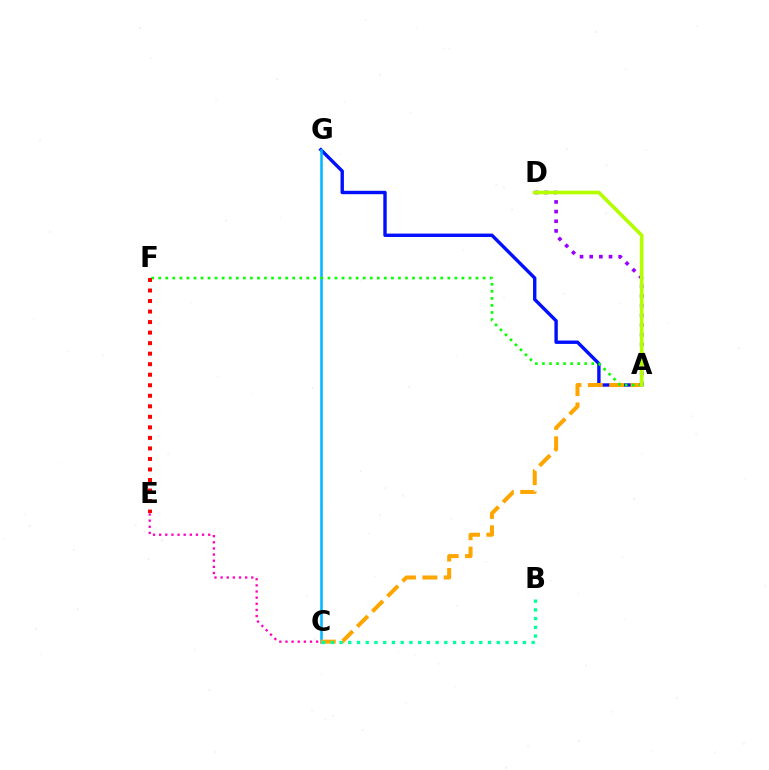{('A', 'G'): [{'color': '#0010ff', 'line_style': 'solid', 'thickness': 2.44}], ('C', 'G'): [{'color': '#00b5ff', 'line_style': 'solid', 'thickness': 1.83}], ('A', 'C'): [{'color': '#ffa500', 'line_style': 'dashed', 'thickness': 2.9}], ('B', 'C'): [{'color': '#00ff9d', 'line_style': 'dotted', 'thickness': 2.37}], ('A', 'F'): [{'color': '#08ff00', 'line_style': 'dotted', 'thickness': 1.92}], ('A', 'D'): [{'color': '#9b00ff', 'line_style': 'dotted', 'thickness': 2.63}, {'color': '#b3ff00', 'line_style': 'solid', 'thickness': 2.63}], ('E', 'F'): [{'color': '#ff0000', 'line_style': 'dotted', 'thickness': 2.86}], ('C', 'E'): [{'color': '#ff00bd', 'line_style': 'dotted', 'thickness': 1.67}]}